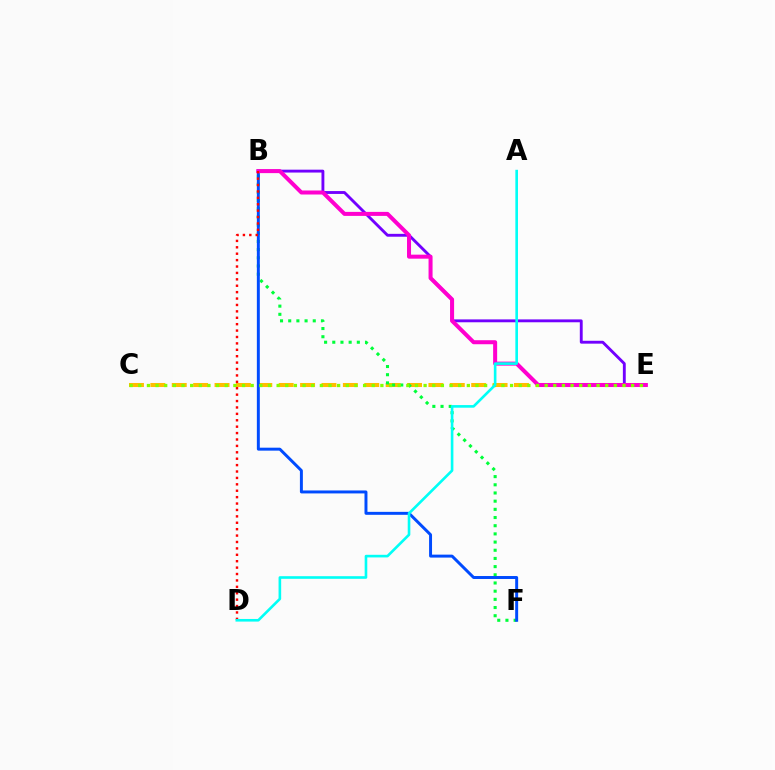{('C', 'E'): [{'color': '#ffbd00', 'line_style': 'dashed', 'thickness': 2.91}, {'color': '#84ff00', 'line_style': 'dotted', 'thickness': 2.35}], ('B', 'E'): [{'color': '#7200ff', 'line_style': 'solid', 'thickness': 2.07}, {'color': '#ff00cf', 'line_style': 'solid', 'thickness': 2.89}], ('B', 'F'): [{'color': '#00ff39', 'line_style': 'dotted', 'thickness': 2.22}, {'color': '#004bff', 'line_style': 'solid', 'thickness': 2.13}], ('B', 'D'): [{'color': '#ff0000', 'line_style': 'dotted', 'thickness': 1.74}], ('A', 'D'): [{'color': '#00fff6', 'line_style': 'solid', 'thickness': 1.89}]}